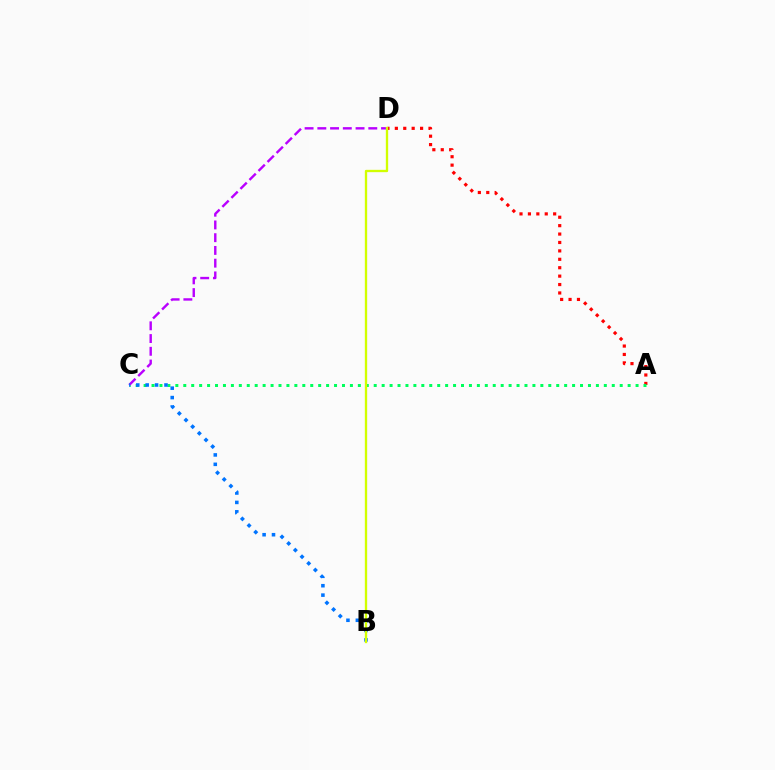{('A', 'D'): [{'color': '#ff0000', 'line_style': 'dotted', 'thickness': 2.29}], ('A', 'C'): [{'color': '#00ff5c', 'line_style': 'dotted', 'thickness': 2.16}], ('C', 'D'): [{'color': '#b900ff', 'line_style': 'dashed', 'thickness': 1.73}], ('B', 'C'): [{'color': '#0074ff', 'line_style': 'dotted', 'thickness': 2.56}], ('B', 'D'): [{'color': '#d1ff00', 'line_style': 'solid', 'thickness': 1.68}]}